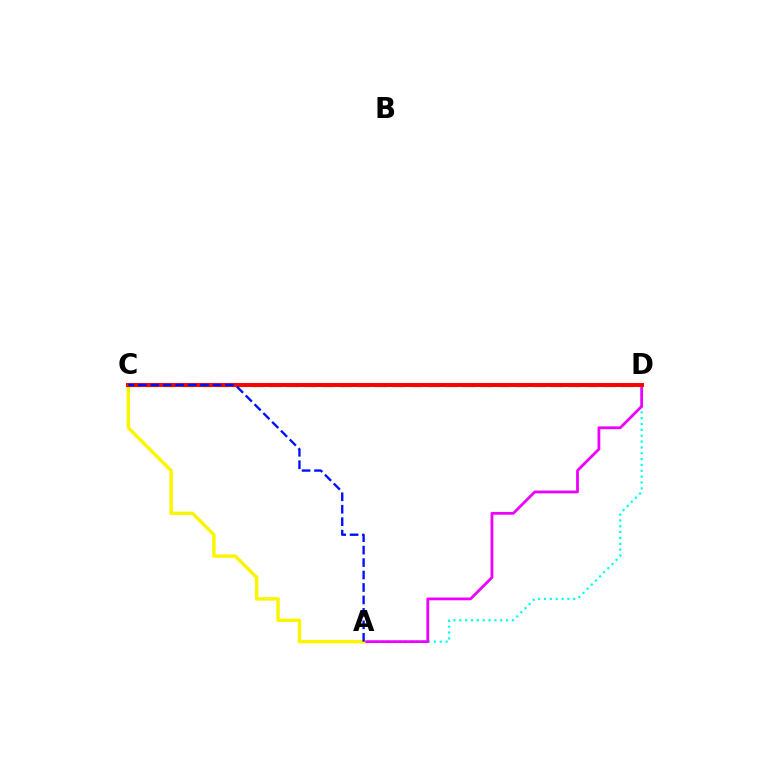{('A', 'D'): [{'color': '#00fff6', 'line_style': 'dotted', 'thickness': 1.59}, {'color': '#ee00ff', 'line_style': 'solid', 'thickness': 2.01}], ('A', 'C'): [{'color': '#fcf500', 'line_style': 'solid', 'thickness': 2.46}, {'color': '#0010ff', 'line_style': 'dashed', 'thickness': 1.69}], ('C', 'D'): [{'color': '#08ff00', 'line_style': 'dashed', 'thickness': 2.39}, {'color': '#ff0000', 'line_style': 'solid', 'thickness': 2.84}]}